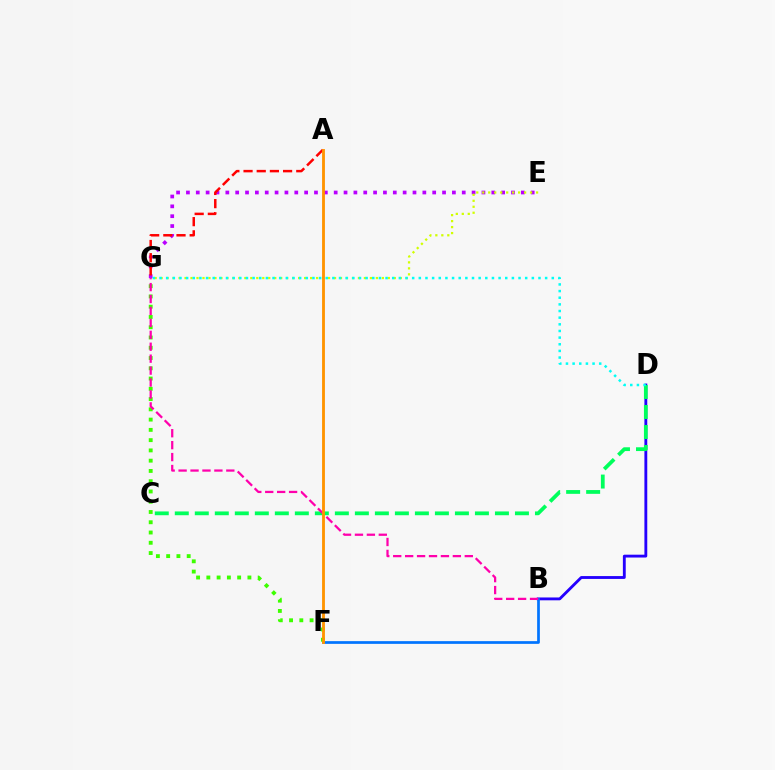{('B', 'D'): [{'color': '#2500ff', 'line_style': 'solid', 'thickness': 2.05}], ('E', 'G'): [{'color': '#b900ff', 'line_style': 'dotted', 'thickness': 2.68}, {'color': '#d1ff00', 'line_style': 'dotted', 'thickness': 1.62}], ('B', 'F'): [{'color': '#0074ff', 'line_style': 'solid', 'thickness': 1.95}], ('F', 'G'): [{'color': '#3dff00', 'line_style': 'dotted', 'thickness': 2.79}], ('A', 'G'): [{'color': '#ff0000', 'line_style': 'dashed', 'thickness': 1.79}], ('C', 'D'): [{'color': '#00ff5c', 'line_style': 'dashed', 'thickness': 2.72}], ('B', 'G'): [{'color': '#ff00ac', 'line_style': 'dashed', 'thickness': 1.62}], ('A', 'F'): [{'color': '#ff9400', 'line_style': 'solid', 'thickness': 2.05}], ('D', 'G'): [{'color': '#00fff6', 'line_style': 'dotted', 'thickness': 1.81}]}